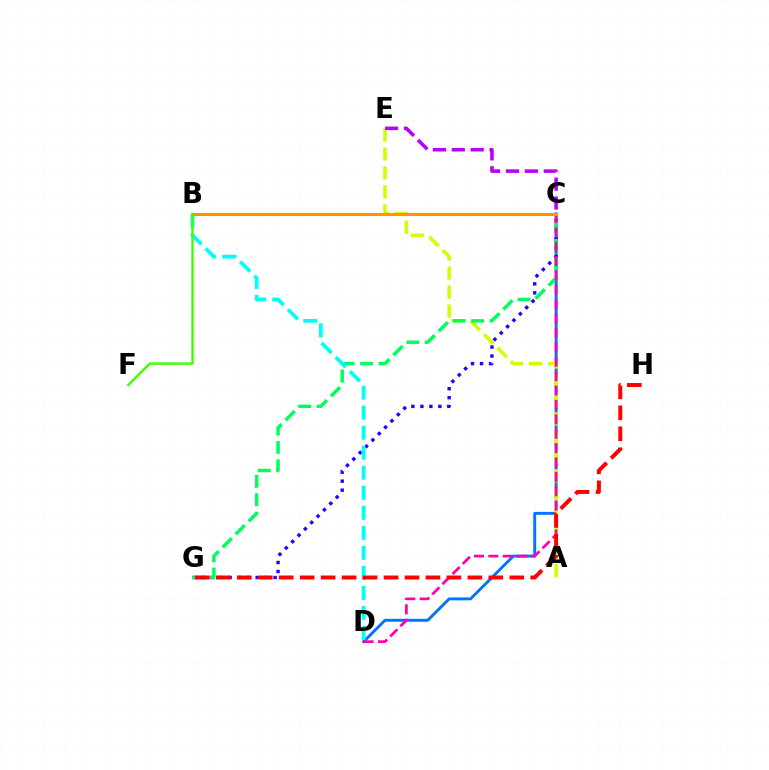{('C', 'D'): [{'color': '#0074ff', 'line_style': 'solid', 'thickness': 2.1}, {'color': '#ff00ac', 'line_style': 'dashed', 'thickness': 1.95}], ('C', 'G'): [{'color': '#2500ff', 'line_style': 'dotted', 'thickness': 2.44}, {'color': '#00ff5c', 'line_style': 'dashed', 'thickness': 2.5}], ('A', 'E'): [{'color': '#d1ff00', 'line_style': 'dashed', 'thickness': 2.58}], ('C', 'E'): [{'color': '#b900ff', 'line_style': 'dashed', 'thickness': 2.57}], ('B', 'D'): [{'color': '#00fff6', 'line_style': 'dashed', 'thickness': 2.72}], ('B', 'C'): [{'color': '#ff9400', 'line_style': 'solid', 'thickness': 2.25}], ('G', 'H'): [{'color': '#ff0000', 'line_style': 'dashed', 'thickness': 2.85}], ('B', 'F'): [{'color': '#3dff00', 'line_style': 'solid', 'thickness': 1.73}]}